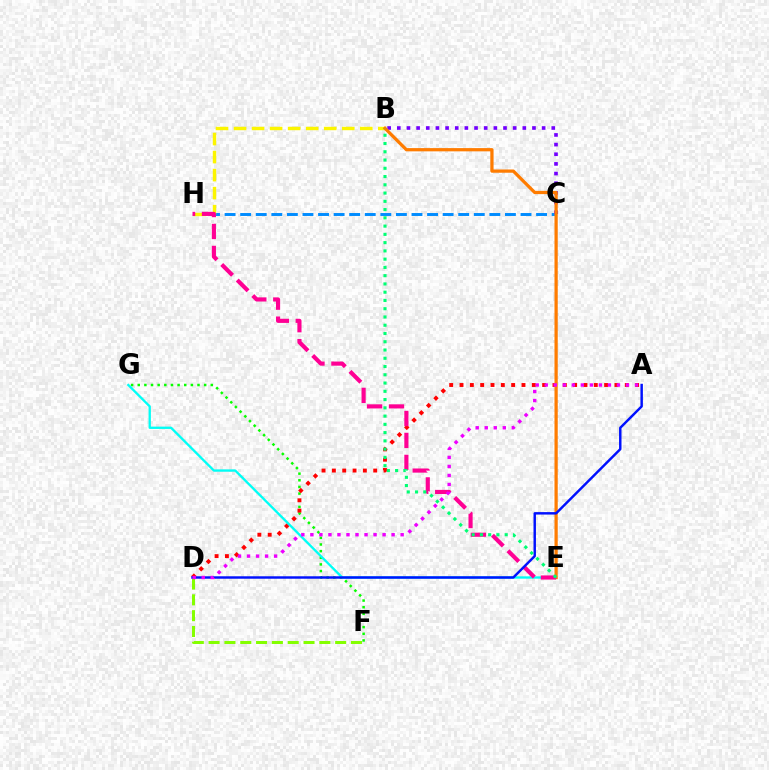{('C', 'H'): [{'color': '#008cff', 'line_style': 'dashed', 'thickness': 2.12}], ('F', 'G'): [{'color': '#08ff00', 'line_style': 'dotted', 'thickness': 1.8}], ('A', 'D'): [{'color': '#ff0000', 'line_style': 'dotted', 'thickness': 2.81}, {'color': '#0010ff', 'line_style': 'solid', 'thickness': 1.76}, {'color': '#ee00ff', 'line_style': 'dotted', 'thickness': 2.45}], ('B', 'C'): [{'color': '#7200ff', 'line_style': 'dotted', 'thickness': 2.62}], ('B', 'H'): [{'color': '#fcf500', 'line_style': 'dashed', 'thickness': 2.45}], ('D', 'F'): [{'color': '#84ff00', 'line_style': 'dashed', 'thickness': 2.15}], ('E', 'G'): [{'color': '#00fff6', 'line_style': 'solid', 'thickness': 1.67}], ('B', 'E'): [{'color': '#ff7c00', 'line_style': 'solid', 'thickness': 2.33}, {'color': '#00ff74', 'line_style': 'dotted', 'thickness': 2.24}], ('E', 'H'): [{'color': '#ff0094', 'line_style': 'dashed', 'thickness': 2.98}]}